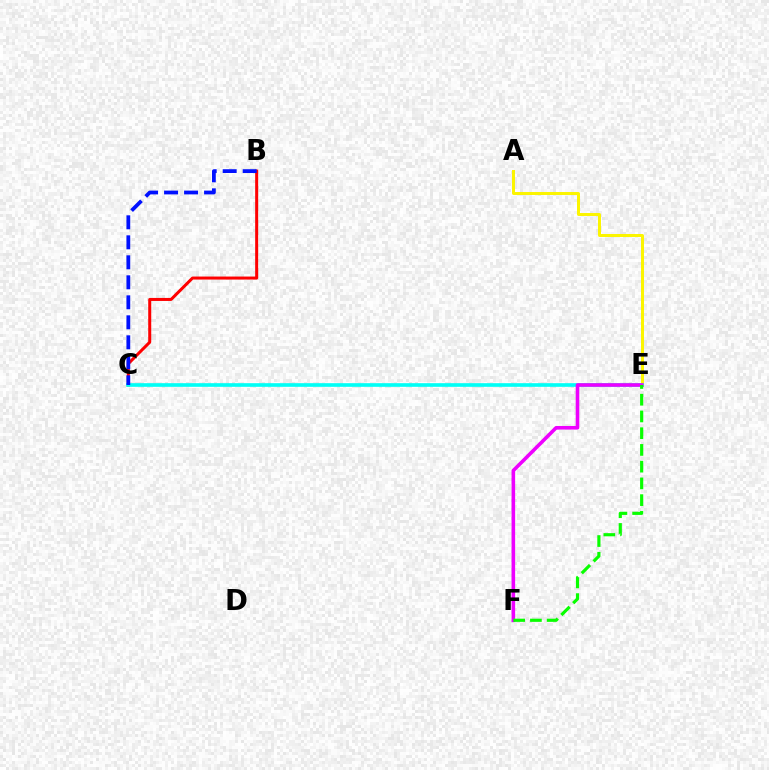{('B', 'C'): [{'color': '#ff0000', 'line_style': 'solid', 'thickness': 2.17}, {'color': '#0010ff', 'line_style': 'dashed', 'thickness': 2.72}], ('A', 'E'): [{'color': '#fcf500', 'line_style': 'solid', 'thickness': 2.15}], ('C', 'E'): [{'color': '#00fff6', 'line_style': 'solid', 'thickness': 2.62}], ('E', 'F'): [{'color': '#ee00ff', 'line_style': 'solid', 'thickness': 2.59}, {'color': '#08ff00', 'line_style': 'dashed', 'thickness': 2.27}]}